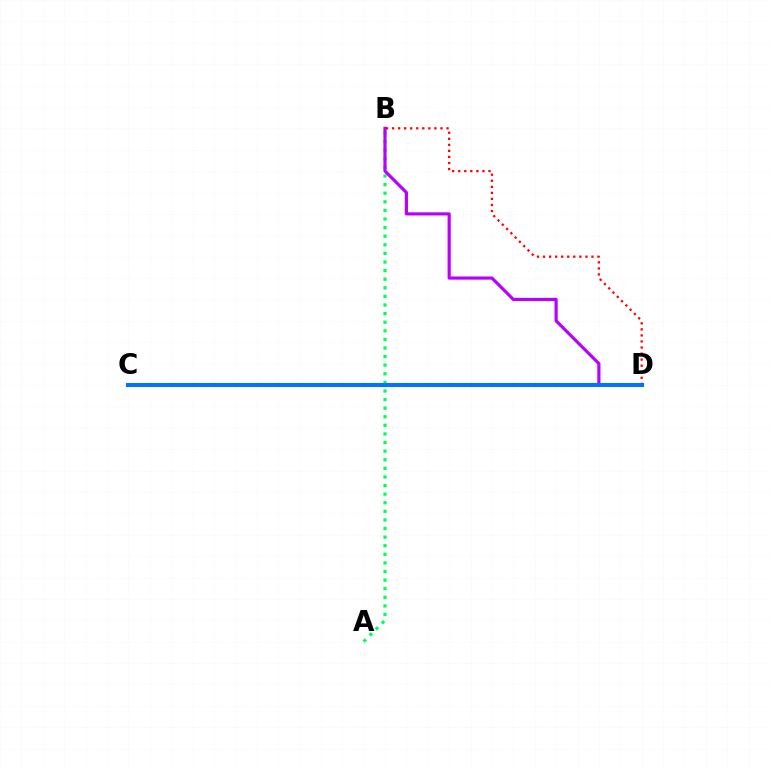{('A', 'B'): [{'color': '#00ff5c', 'line_style': 'dotted', 'thickness': 2.34}], ('C', 'D'): [{'color': '#d1ff00', 'line_style': 'dashed', 'thickness': 1.93}, {'color': '#0074ff', 'line_style': 'solid', 'thickness': 2.92}], ('B', 'D'): [{'color': '#b900ff', 'line_style': 'solid', 'thickness': 2.28}, {'color': '#ff0000', 'line_style': 'dotted', 'thickness': 1.64}]}